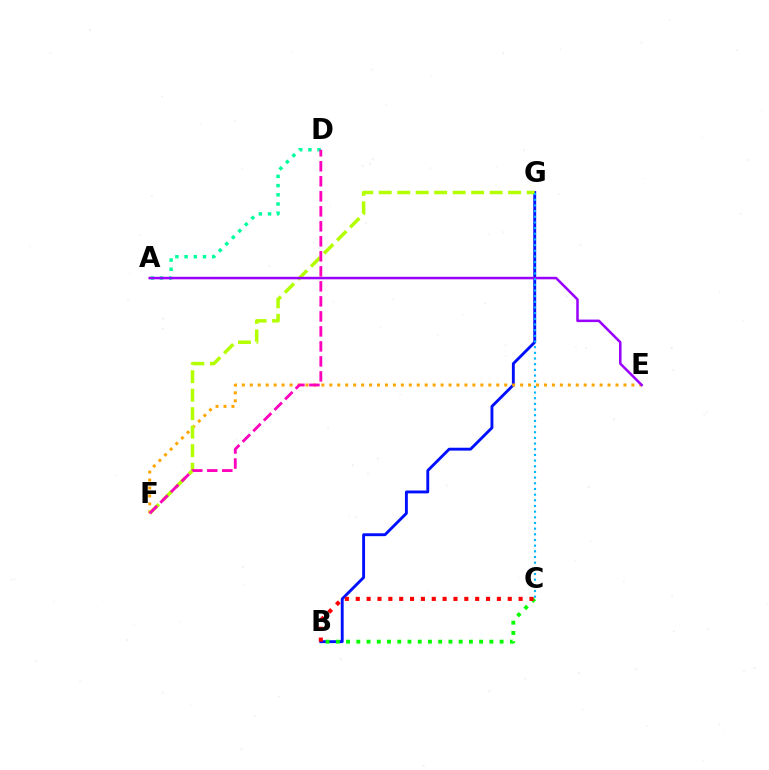{('B', 'G'): [{'color': '#0010ff', 'line_style': 'solid', 'thickness': 2.07}], ('E', 'F'): [{'color': '#ffa500', 'line_style': 'dotted', 'thickness': 2.16}], ('A', 'D'): [{'color': '#00ff9d', 'line_style': 'dotted', 'thickness': 2.5}], ('F', 'G'): [{'color': '#b3ff00', 'line_style': 'dashed', 'thickness': 2.51}], ('A', 'E'): [{'color': '#9b00ff', 'line_style': 'solid', 'thickness': 1.81}], ('D', 'F'): [{'color': '#ff00bd', 'line_style': 'dashed', 'thickness': 2.04}], ('C', 'G'): [{'color': '#00b5ff', 'line_style': 'dotted', 'thickness': 1.54}], ('B', 'C'): [{'color': '#08ff00', 'line_style': 'dotted', 'thickness': 2.78}, {'color': '#ff0000', 'line_style': 'dotted', 'thickness': 2.95}]}